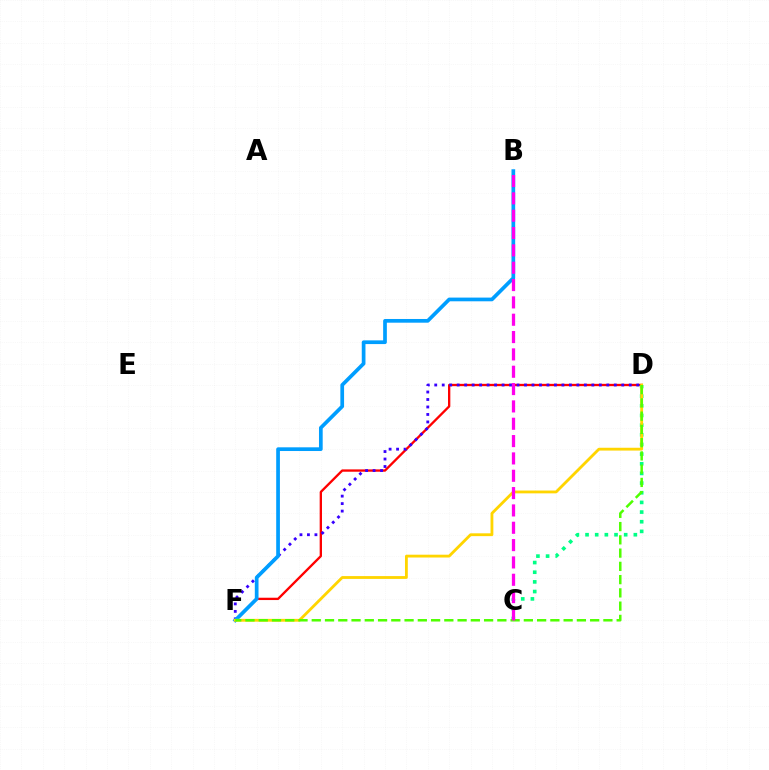{('D', 'F'): [{'color': '#ff0000', 'line_style': 'solid', 'thickness': 1.68}, {'color': '#3700ff', 'line_style': 'dotted', 'thickness': 2.03}, {'color': '#ffd500', 'line_style': 'solid', 'thickness': 2.03}, {'color': '#4fff00', 'line_style': 'dashed', 'thickness': 1.8}], ('B', 'F'): [{'color': '#009eff', 'line_style': 'solid', 'thickness': 2.67}], ('C', 'D'): [{'color': '#00ff86', 'line_style': 'dotted', 'thickness': 2.62}], ('B', 'C'): [{'color': '#ff00ed', 'line_style': 'dashed', 'thickness': 2.36}]}